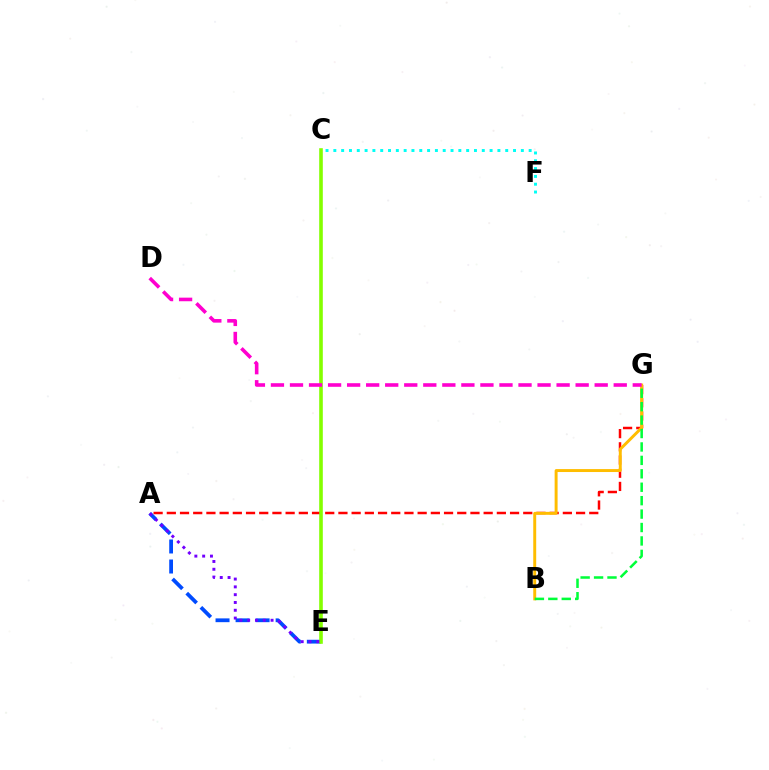{('A', 'E'): [{'color': '#004bff', 'line_style': 'dashed', 'thickness': 2.72}, {'color': '#7200ff', 'line_style': 'dotted', 'thickness': 2.12}], ('A', 'G'): [{'color': '#ff0000', 'line_style': 'dashed', 'thickness': 1.79}], ('C', 'E'): [{'color': '#84ff00', 'line_style': 'solid', 'thickness': 2.6}], ('B', 'G'): [{'color': '#ffbd00', 'line_style': 'solid', 'thickness': 2.12}, {'color': '#00ff39', 'line_style': 'dashed', 'thickness': 1.82}], ('D', 'G'): [{'color': '#ff00cf', 'line_style': 'dashed', 'thickness': 2.59}], ('C', 'F'): [{'color': '#00fff6', 'line_style': 'dotted', 'thickness': 2.12}]}